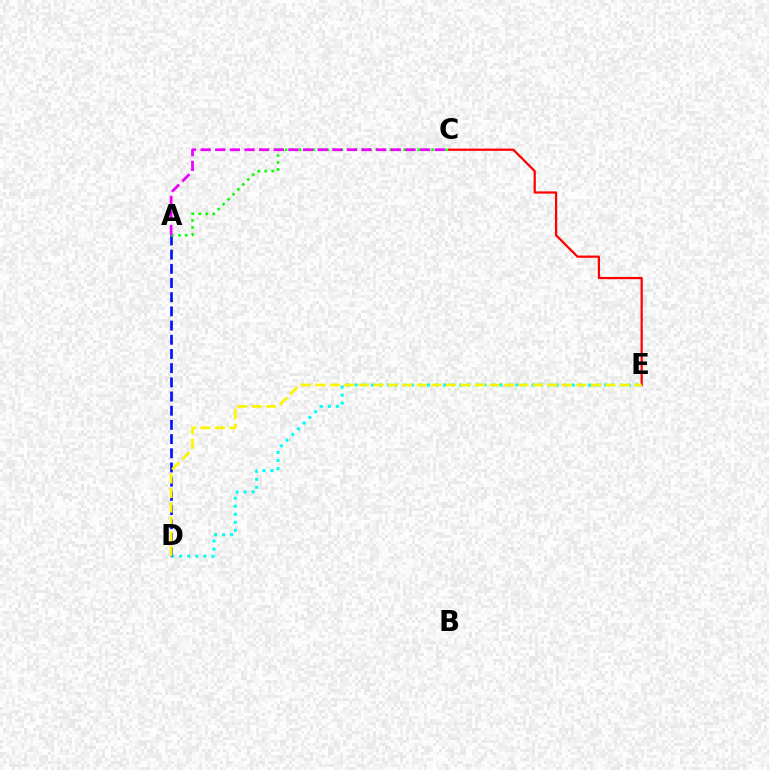{('D', 'E'): [{'color': '#00fff6', 'line_style': 'dotted', 'thickness': 2.18}, {'color': '#fcf500', 'line_style': 'dashed', 'thickness': 1.97}], ('A', 'D'): [{'color': '#0010ff', 'line_style': 'dashed', 'thickness': 1.93}], ('A', 'C'): [{'color': '#08ff00', 'line_style': 'dotted', 'thickness': 1.89}, {'color': '#ee00ff', 'line_style': 'dashed', 'thickness': 1.99}], ('C', 'E'): [{'color': '#ff0000', 'line_style': 'solid', 'thickness': 1.61}]}